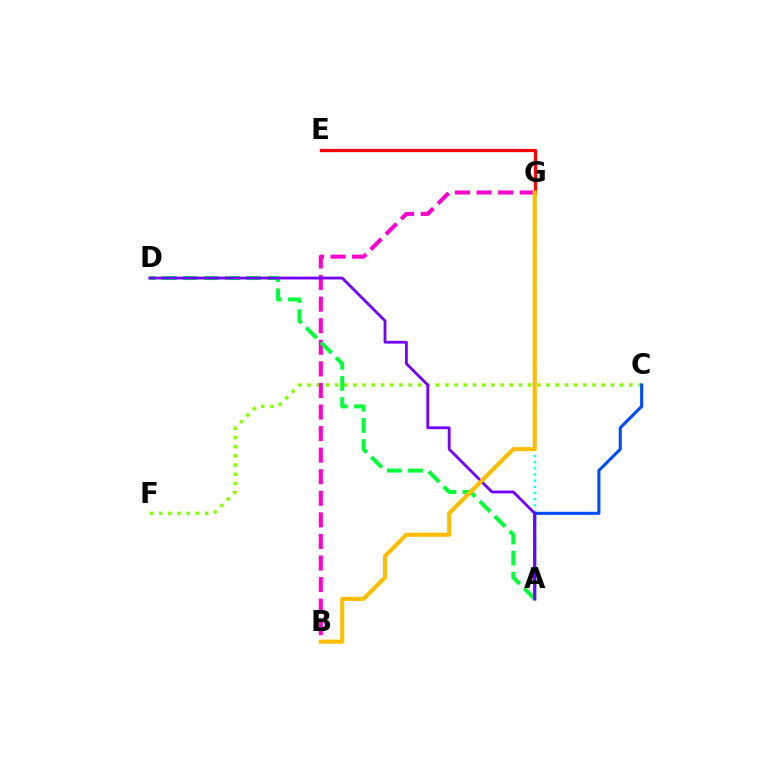{('A', 'G'): [{'color': '#00fff6', 'line_style': 'dotted', 'thickness': 1.68}], ('C', 'F'): [{'color': '#84ff00', 'line_style': 'dotted', 'thickness': 2.5}], ('B', 'G'): [{'color': '#ff00cf', 'line_style': 'dashed', 'thickness': 2.93}, {'color': '#ffbd00', 'line_style': 'solid', 'thickness': 2.95}], ('A', 'C'): [{'color': '#004bff', 'line_style': 'solid', 'thickness': 2.22}], ('E', 'G'): [{'color': '#ff0000', 'line_style': 'solid', 'thickness': 2.34}], ('A', 'D'): [{'color': '#00ff39', 'line_style': 'dashed', 'thickness': 2.87}, {'color': '#7200ff', 'line_style': 'solid', 'thickness': 2.02}]}